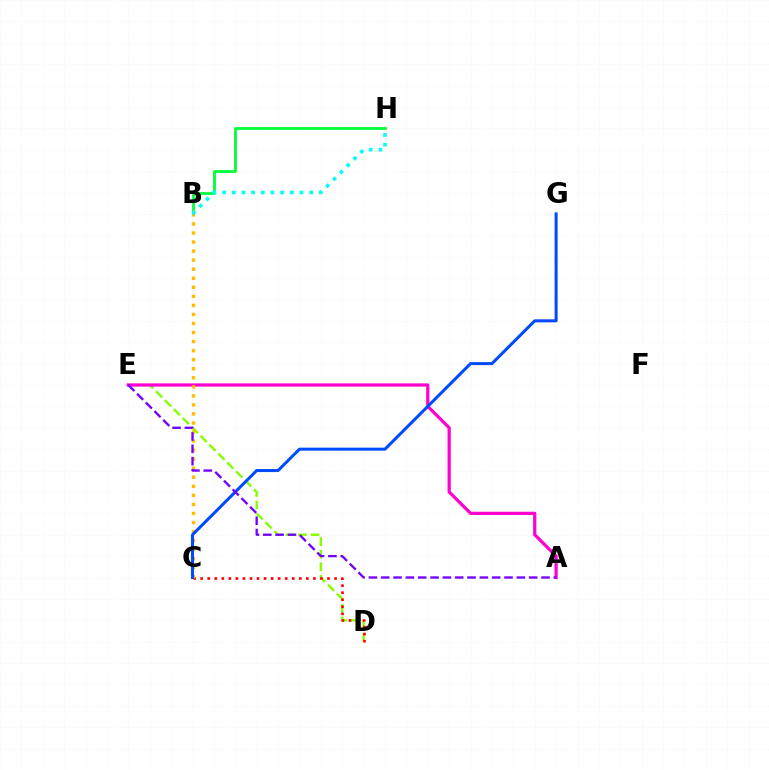{('D', 'E'): [{'color': '#84ff00', 'line_style': 'dashed', 'thickness': 1.71}], ('C', 'D'): [{'color': '#ff0000', 'line_style': 'dotted', 'thickness': 1.91}], ('B', 'H'): [{'color': '#00ff39', 'line_style': 'solid', 'thickness': 2.01}, {'color': '#00fff6', 'line_style': 'dotted', 'thickness': 2.63}], ('A', 'E'): [{'color': '#ff00cf', 'line_style': 'solid', 'thickness': 2.33}, {'color': '#7200ff', 'line_style': 'dashed', 'thickness': 1.68}], ('B', 'C'): [{'color': '#ffbd00', 'line_style': 'dotted', 'thickness': 2.46}], ('C', 'G'): [{'color': '#004bff', 'line_style': 'solid', 'thickness': 2.18}]}